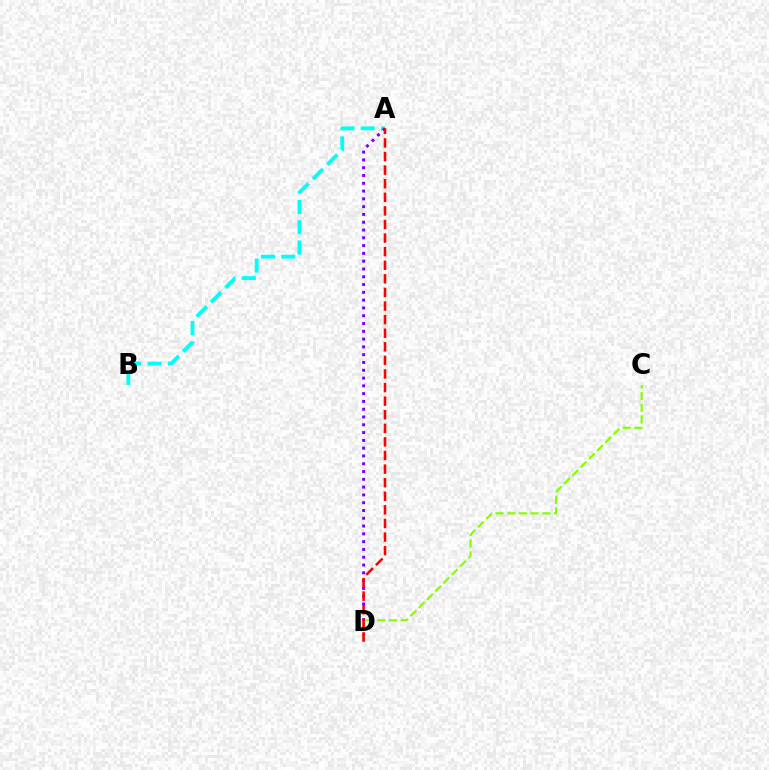{('A', 'B'): [{'color': '#00fff6', 'line_style': 'dashed', 'thickness': 2.76}], ('A', 'D'): [{'color': '#7200ff', 'line_style': 'dotted', 'thickness': 2.12}, {'color': '#ff0000', 'line_style': 'dashed', 'thickness': 1.85}], ('C', 'D'): [{'color': '#84ff00', 'line_style': 'dashed', 'thickness': 1.59}]}